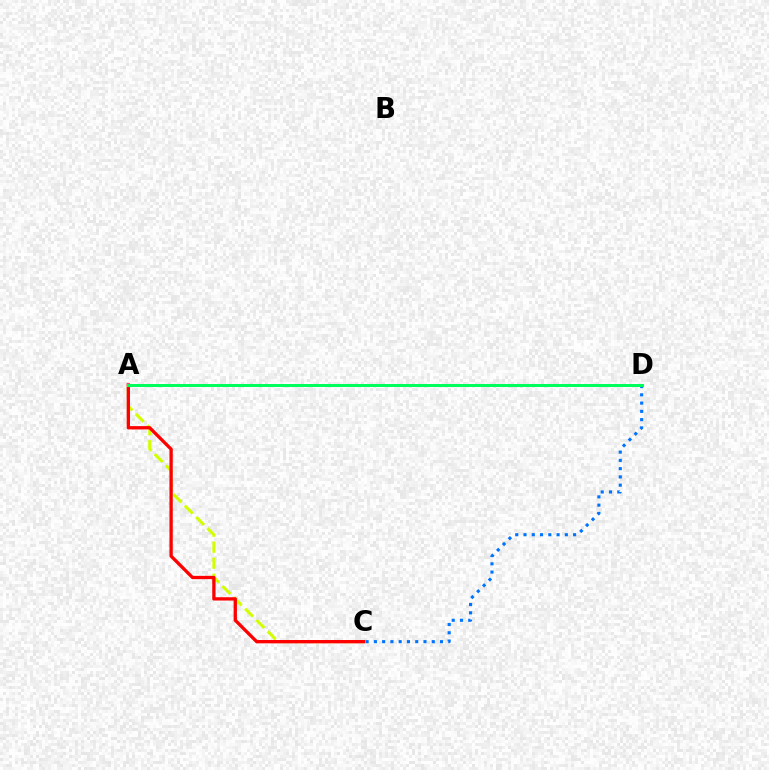{('C', 'D'): [{'color': '#0074ff', 'line_style': 'dotted', 'thickness': 2.25}], ('A', 'C'): [{'color': '#d1ff00', 'line_style': 'dashed', 'thickness': 2.17}, {'color': '#ff0000', 'line_style': 'solid', 'thickness': 2.38}], ('A', 'D'): [{'color': '#b900ff', 'line_style': 'dotted', 'thickness': 1.86}, {'color': '#00ff5c', 'line_style': 'solid', 'thickness': 2.16}]}